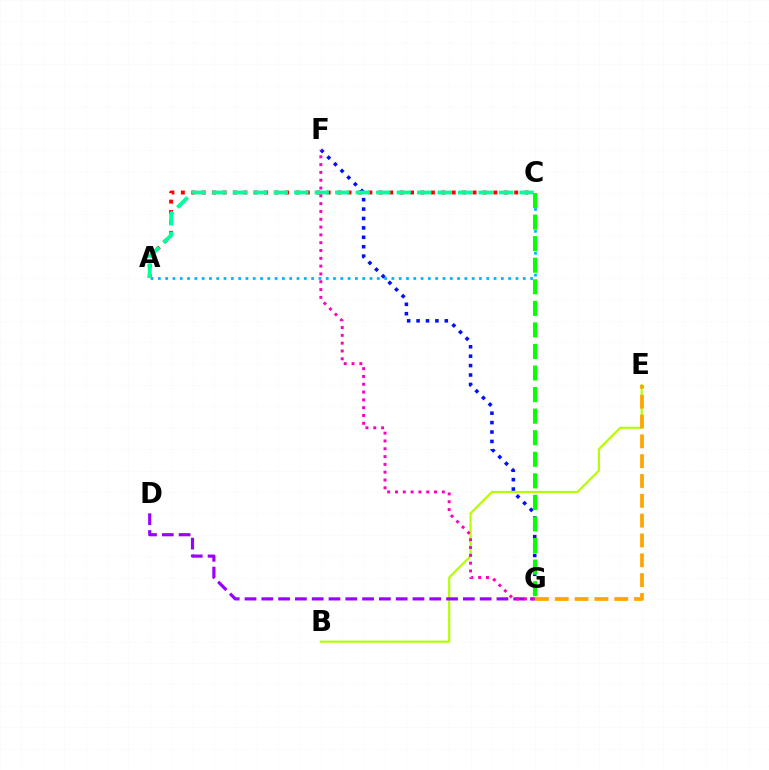{('A', 'C'): [{'color': '#00b5ff', 'line_style': 'dotted', 'thickness': 1.98}, {'color': '#ff0000', 'line_style': 'dotted', 'thickness': 2.83}, {'color': '#00ff9d', 'line_style': 'dashed', 'thickness': 2.78}], ('B', 'E'): [{'color': '#b3ff00', 'line_style': 'solid', 'thickness': 1.55}], ('E', 'G'): [{'color': '#ffa500', 'line_style': 'dashed', 'thickness': 2.69}], ('D', 'G'): [{'color': '#9b00ff', 'line_style': 'dashed', 'thickness': 2.28}], ('F', 'G'): [{'color': '#0010ff', 'line_style': 'dotted', 'thickness': 2.56}, {'color': '#ff00bd', 'line_style': 'dotted', 'thickness': 2.12}], ('C', 'G'): [{'color': '#08ff00', 'line_style': 'dashed', 'thickness': 2.93}]}